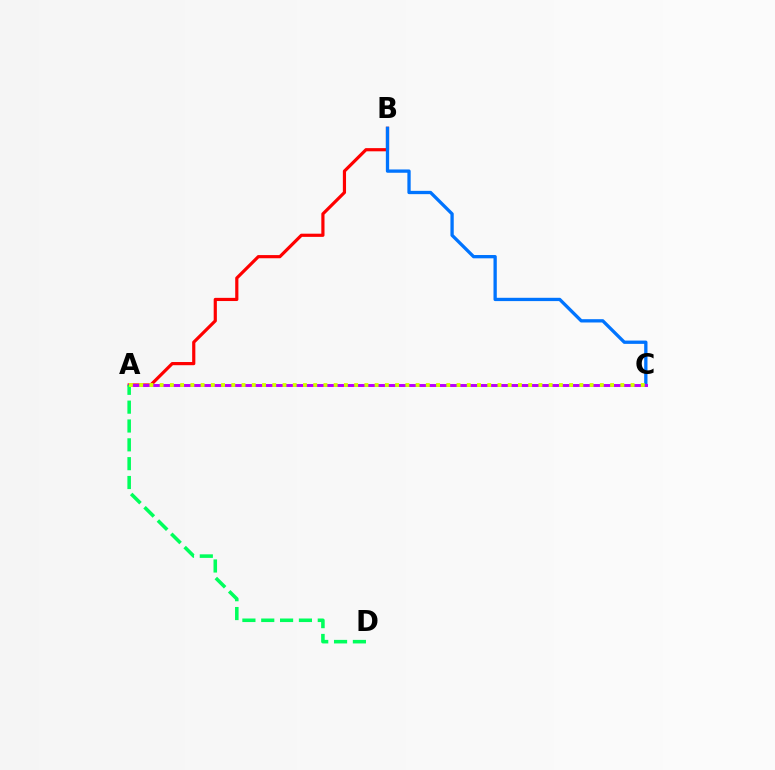{('A', 'B'): [{'color': '#ff0000', 'line_style': 'solid', 'thickness': 2.29}], ('B', 'C'): [{'color': '#0074ff', 'line_style': 'solid', 'thickness': 2.38}], ('A', 'C'): [{'color': '#b900ff', 'line_style': 'solid', 'thickness': 2.11}, {'color': '#d1ff00', 'line_style': 'dotted', 'thickness': 2.78}], ('A', 'D'): [{'color': '#00ff5c', 'line_style': 'dashed', 'thickness': 2.56}]}